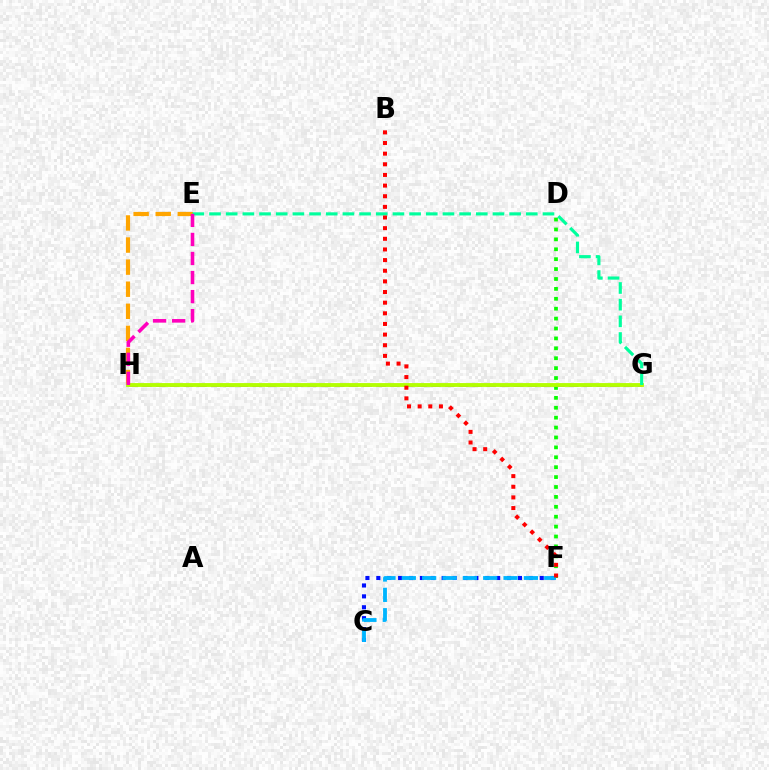{('D', 'F'): [{'color': '#08ff00', 'line_style': 'dotted', 'thickness': 2.69}], ('E', 'H'): [{'color': '#ffa500', 'line_style': 'dashed', 'thickness': 3.0}, {'color': '#ff00bd', 'line_style': 'dashed', 'thickness': 2.59}], ('G', 'H'): [{'color': '#9b00ff', 'line_style': 'dashed', 'thickness': 1.87}, {'color': '#b3ff00', 'line_style': 'solid', 'thickness': 2.77}], ('E', 'G'): [{'color': '#00ff9d', 'line_style': 'dashed', 'thickness': 2.27}], ('C', 'F'): [{'color': '#0010ff', 'line_style': 'dotted', 'thickness': 2.96}, {'color': '#00b5ff', 'line_style': 'dashed', 'thickness': 2.76}], ('B', 'F'): [{'color': '#ff0000', 'line_style': 'dotted', 'thickness': 2.89}]}